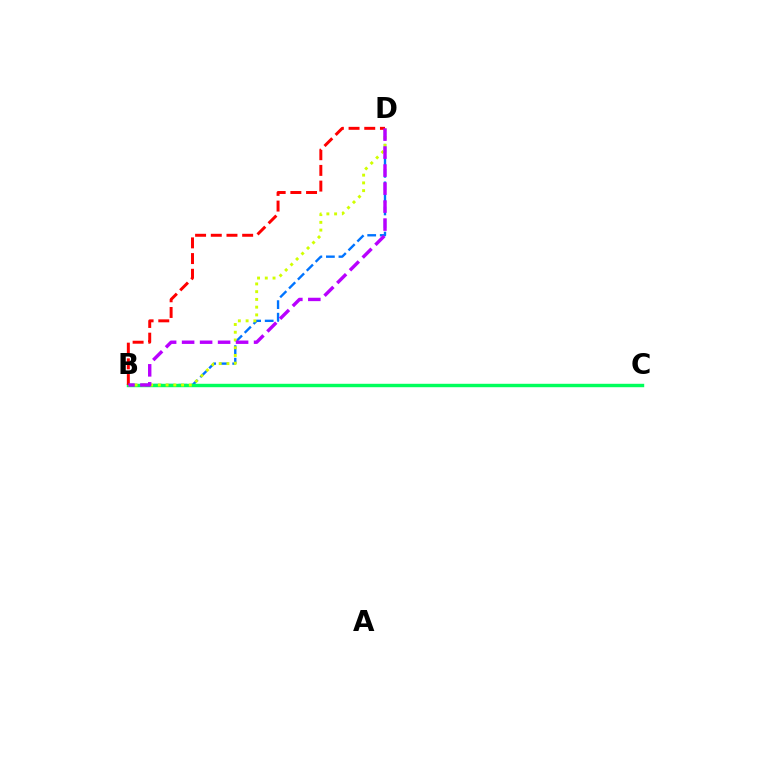{('B', 'D'): [{'color': '#0074ff', 'line_style': 'dashed', 'thickness': 1.7}, {'color': '#d1ff00', 'line_style': 'dotted', 'thickness': 2.1}, {'color': '#ff0000', 'line_style': 'dashed', 'thickness': 2.13}, {'color': '#b900ff', 'line_style': 'dashed', 'thickness': 2.44}], ('B', 'C'): [{'color': '#00ff5c', 'line_style': 'solid', 'thickness': 2.46}]}